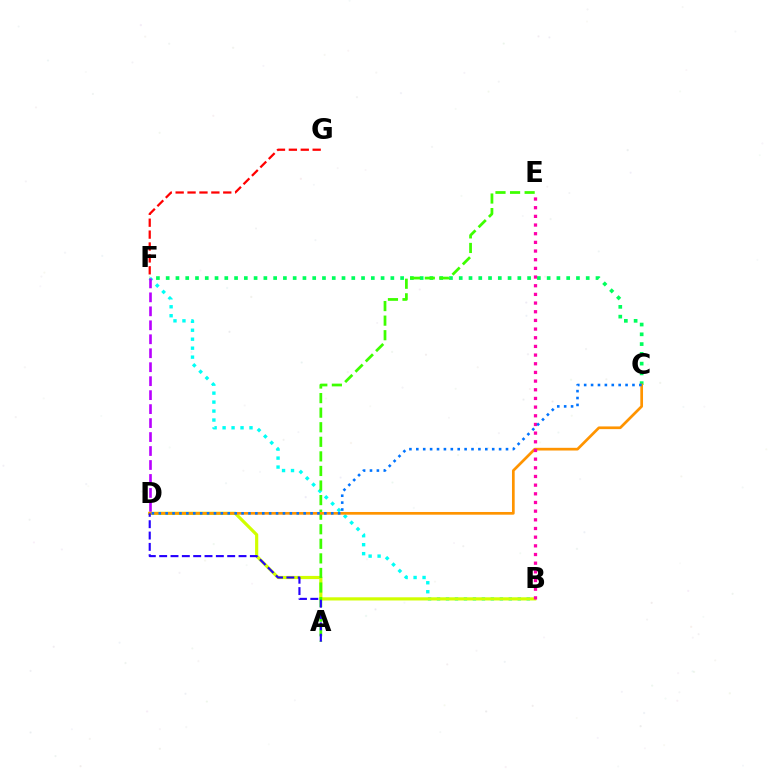{('B', 'F'): [{'color': '#00fff6', 'line_style': 'dotted', 'thickness': 2.44}], ('F', 'G'): [{'color': '#ff0000', 'line_style': 'dashed', 'thickness': 1.62}], ('B', 'D'): [{'color': '#d1ff00', 'line_style': 'solid', 'thickness': 2.29}], ('C', 'F'): [{'color': '#00ff5c', 'line_style': 'dotted', 'thickness': 2.65}], ('D', 'F'): [{'color': '#b900ff', 'line_style': 'dashed', 'thickness': 1.9}], ('A', 'E'): [{'color': '#3dff00', 'line_style': 'dashed', 'thickness': 1.98}], ('C', 'D'): [{'color': '#ff9400', 'line_style': 'solid', 'thickness': 1.95}, {'color': '#0074ff', 'line_style': 'dotted', 'thickness': 1.87}], ('B', 'E'): [{'color': '#ff00ac', 'line_style': 'dotted', 'thickness': 2.36}], ('A', 'D'): [{'color': '#2500ff', 'line_style': 'dashed', 'thickness': 1.54}]}